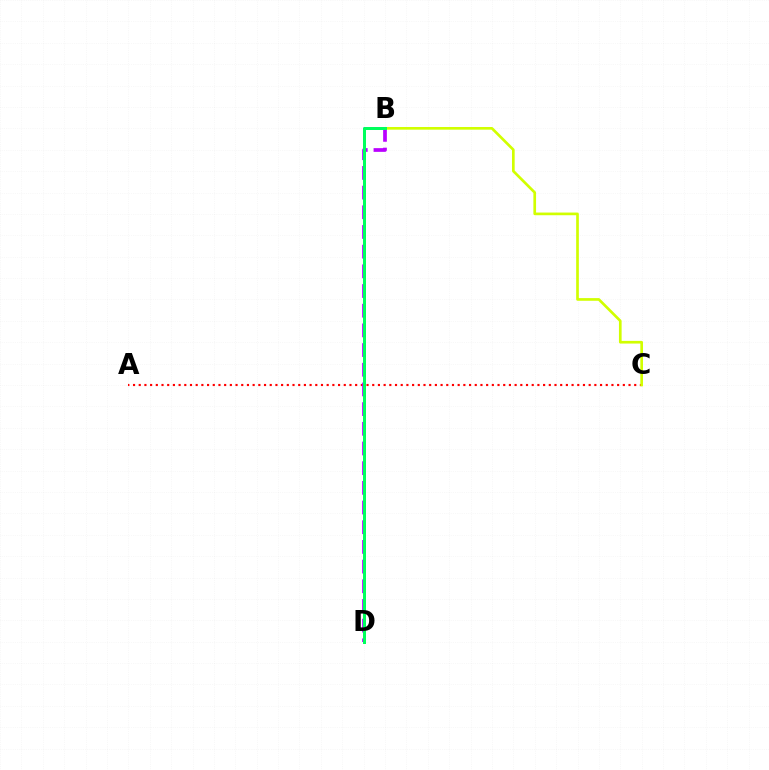{('A', 'C'): [{'color': '#ff0000', 'line_style': 'dotted', 'thickness': 1.55}], ('B', 'C'): [{'color': '#d1ff00', 'line_style': 'solid', 'thickness': 1.93}], ('B', 'D'): [{'color': '#b900ff', 'line_style': 'dashed', 'thickness': 2.67}, {'color': '#0074ff', 'line_style': 'solid', 'thickness': 1.88}, {'color': '#00ff5c', 'line_style': 'solid', 'thickness': 2.16}]}